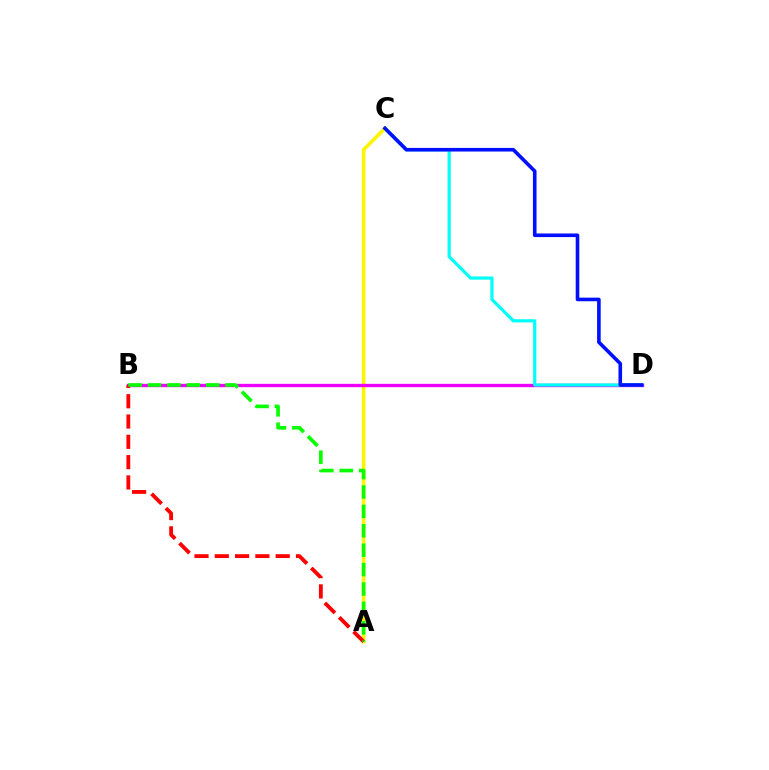{('A', 'C'): [{'color': '#fcf500', 'line_style': 'solid', 'thickness': 2.6}], ('B', 'D'): [{'color': '#ee00ff', 'line_style': 'solid', 'thickness': 2.41}], ('A', 'B'): [{'color': '#ff0000', 'line_style': 'dashed', 'thickness': 2.76}, {'color': '#08ff00', 'line_style': 'dashed', 'thickness': 2.64}], ('C', 'D'): [{'color': '#00fff6', 'line_style': 'solid', 'thickness': 2.3}, {'color': '#0010ff', 'line_style': 'solid', 'thickness': 2.6}]}